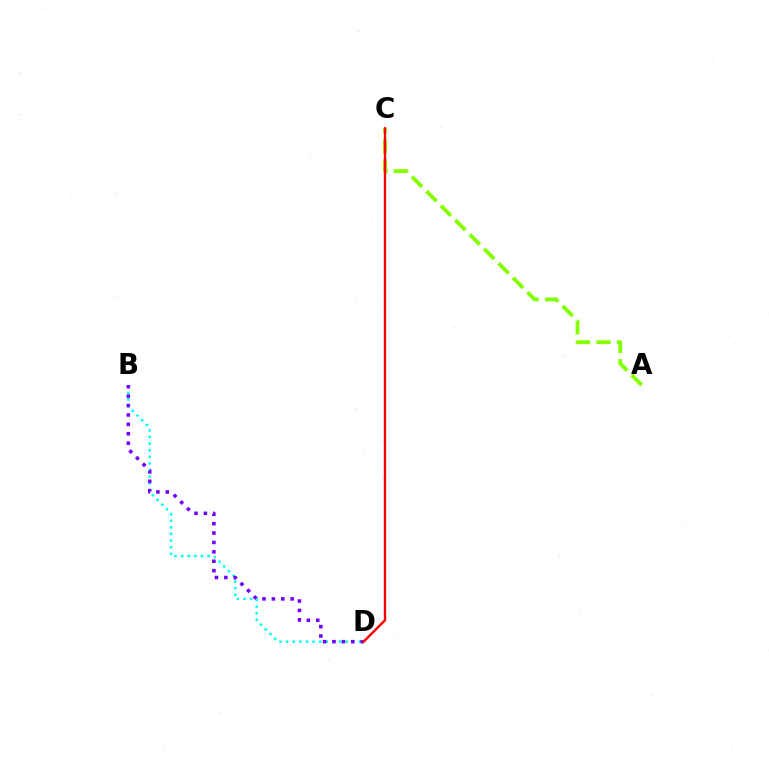{('B', 'D'): [{'color': '#00fff6', 'line_style': 'dotted', 'thickness': 1.8}, {'color': '#7200ff', 'line_style': 'dotted', 'thickness': 2.55}], ('A', 'C'): [{'color': '#84ff00', 'line_style': 'dashed', 'thickness': 2.77}], ('C', 'D'): [{'color': '#ff0000', 'line_style': 'solid', 'thickness': 1.72}]}